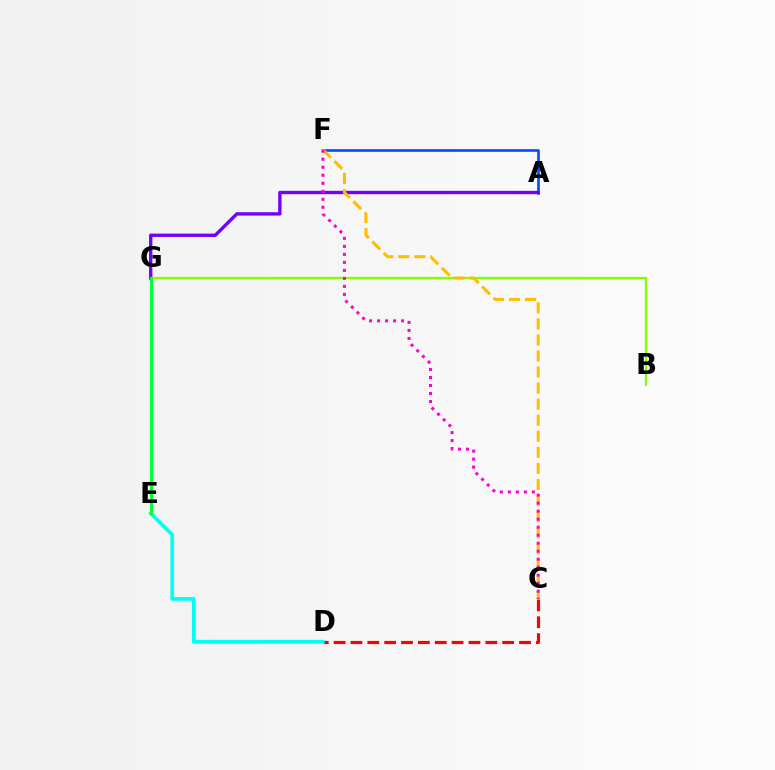{('B', 'G'): [{'color': '#84ff00', 'line_style': 'solid', 'thickness': 1.63}], ('A', 'F'): [{'color': '#004bff', 'line_style': 'solid', 'thickness': 1.89}], ('C', 'D'): [{'color': '#ff0000', 'line_style': 'dashed', 'thickness': 2.29}], ('A', 'G'): [{'color': '#7200ff', 'line_style': 'solid', 'thickness': 2.41}], ('D', 'E'): [{'color': '#00fff6', 'line_style': 'solid', 'thickness': 2.64}], ('E', 'G'): [{'color': '#00ff39', 'line_style': 'solid', 'thickness': 2.29}], ('C', 'F'): [{'color': '#ffbd00', 'line_style': 'dashed', 'thickness': 2.18}, {'color': '#ff00cf', 'line_style': 'dotted', 'thickness': 2.18}]}